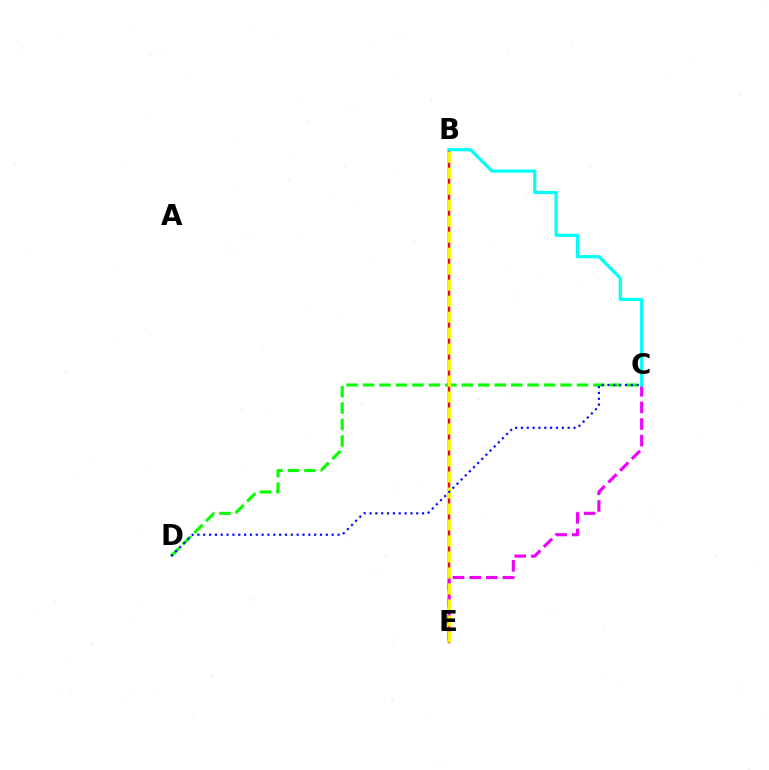{('B', 'E'): [{'color': '#ff0000', 'line_style': 'solid', 'thickness': 1.79}, {'color': '#fcf500', 'line_style': 'dashed', 'thickness': 2.17}], ('C', 'E'): [{'color': '#ee00ff', 'line_style': 'dashed', 'thickness': 2.26}], ('C', 'D'): [{'color': '#08ff00', 'line_style': 'dashed', 'thickness': 2.24}, {'color': '#0010ff', 'line_style': 'dotted', 'thickness': 1.59}], ('B', 'C'): [{'color': '#00fff6', 'line_style': 'solid', 'thickness': 2.29}]}